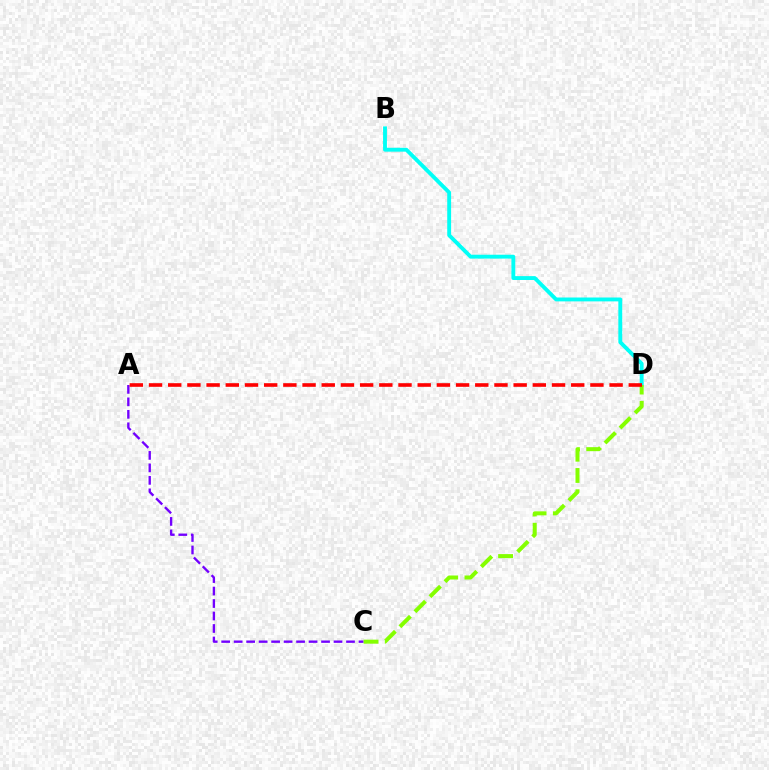{('B', 'D'): [{'color': '#00fff6', 'line_style': 'solid', 'thickness': 2.79}], ('A', 'C'): [{'color': '#7200ff', 'line_style': 'dashed', 'thickness': 1.7}], ('C', 'D'): [{'color': '#84ff00', 'line_style': 'dashed', 'thickness': 2.89}], ('A', 'D'): [{'color': '#ff0000', 'line_style': 'dashed', 'thickness': 2.61}]}